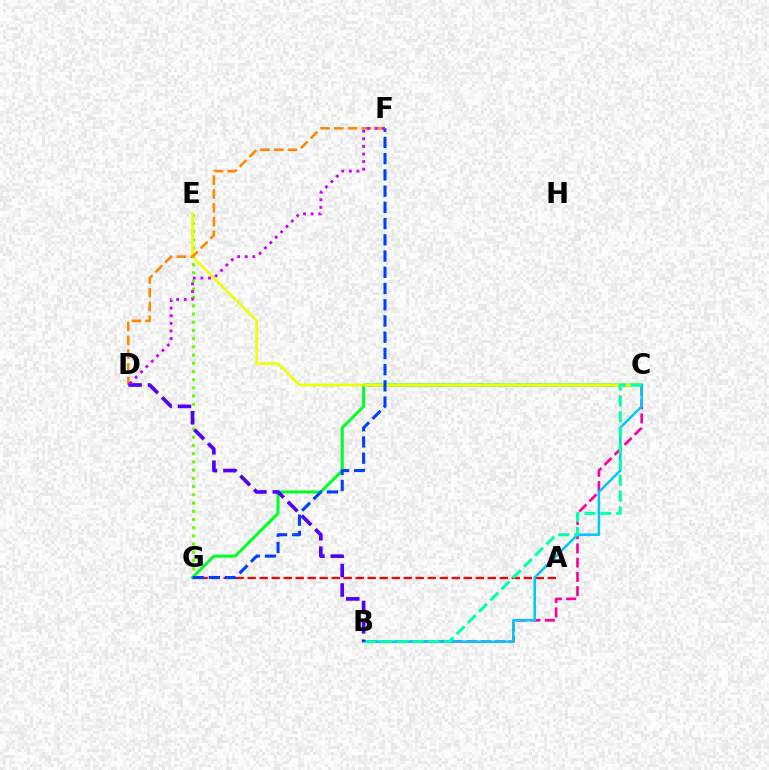{('B', 'C'): [{'color': '#ff00a0', 'line_style': 'dashed', 'thickness': 1.93}, {'color': '#00c7ff', 'line_style': 'solid', 'thickness': 1.81}, {'color': '#00ffaf', 'line_style': 'dashed', 'thickness': 2.15}], ('C', 'G'): [{'color': '#00ff27', 'line_style': 'solid', 'thickness': 2.17}], ('E', 'G'): [{'color': '#66ff00', 'line_style': 'dotted', 'thickness': 2.23}], ('C', 'E'): [{'color': '#eeff00', 'line_style': 'solid', 'thickness': 1.89}], ('D', 'F'): [{'color': '#ff8800', 'line_style': 'dashed', 'thickness': 1.87}, {'color': '#d600ff', 'line_style': 'dotted', 'thickness': 2.07}], ('A', 'G'): [{'color': '#ff0000', 'line_style': 'dashed', 'thickness': 1.63}], ('F', 'G'): [{'color': '#003fff', 'line_style': 'dashed', 'thickness': 2.2}], ('B', 'D'): [{'color': '#4f00ff', 'line_style': 'dashed', 'thickness': 2.64}]}